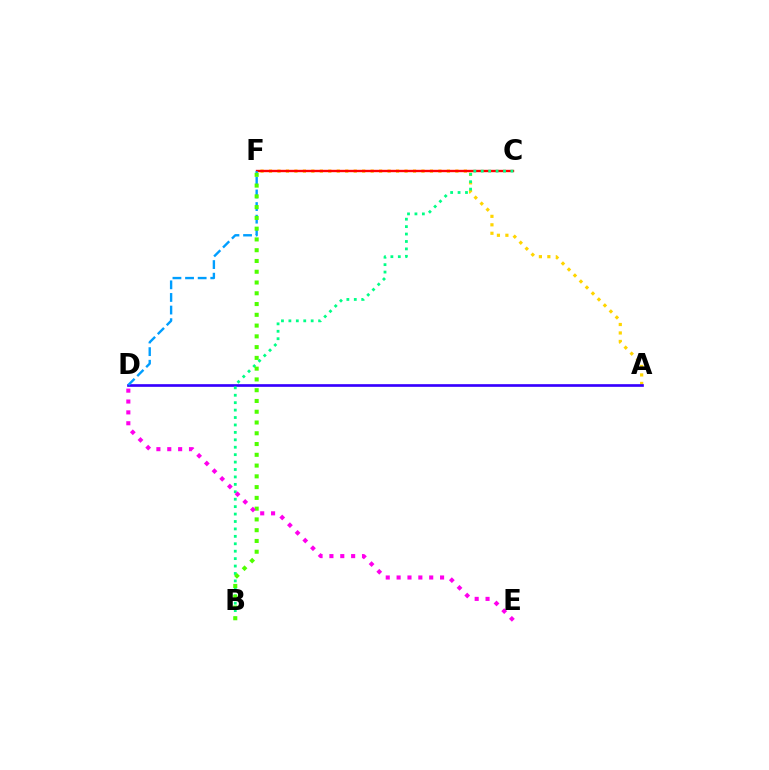{('A', 'F'): [{'color': '#ffd500', 'line_style': 'dotted', 'thickness': 2.3}], ('A', 'D'): [{'color': '#3700ff', 'line_style': 'solid', 'thickness': 1.92}], ('C', 'F'): [{'color': '#ff0000', 'line_style': 'solid', 'thickness': 1.71}], ('B', 'C'): [{'color': '#00ff86', 'line_style': 'dotted', 'thickness': 2.02}], ('D', 'F'): [{'color': '#009eff', 'line_style': 'dashed', 'thickness': 1.71}], ('B', 'F'): [{'color': '#4fff00', 'line_style': 'dotted', 'thickness': 2.93}], ('D', 'E'): [{'color': '#ff00ed', 'line_style': 'dotted', 'thickness': 2.95}]}